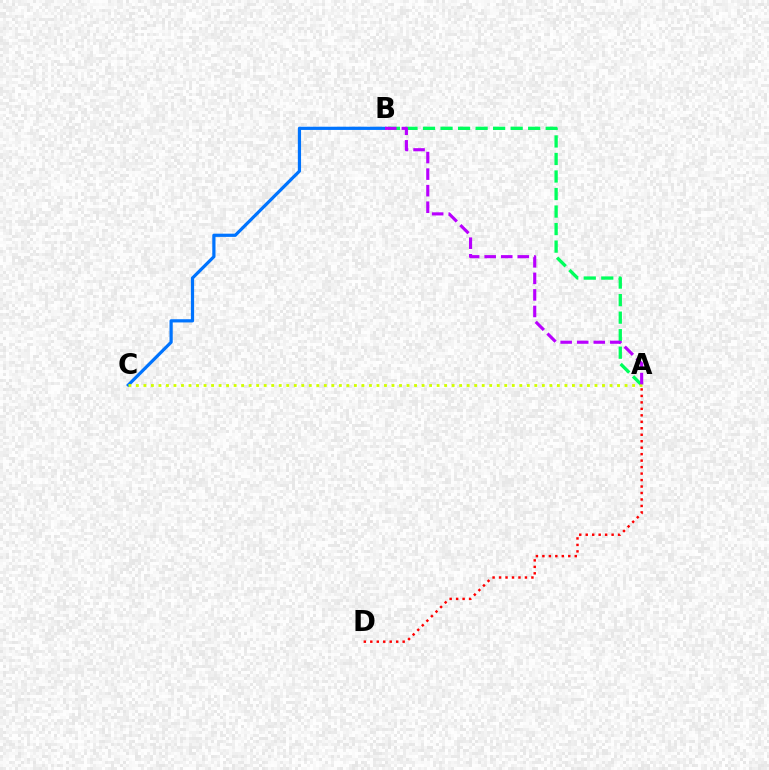{('A', 'B'): [{'color': '#00ff5c', 'line_style': 'dashed', 'thickness': 2.38}, {'color': '#b900ff', 'line_style': 'dashed', 'thickness': 2.25}], ('B', 'C'): [{'color': '#0074ff', 'line_style': 'solid', 'thickness': 2.31}], ('A', 'D'): [{'color': '#ff0000', 'line_style': 'dotted', 'thickness': 1.76}], ('A', 'C'): [{'color': '#d1ff00', 'line_style': 'dotted', 'thickness': 2.04}]}